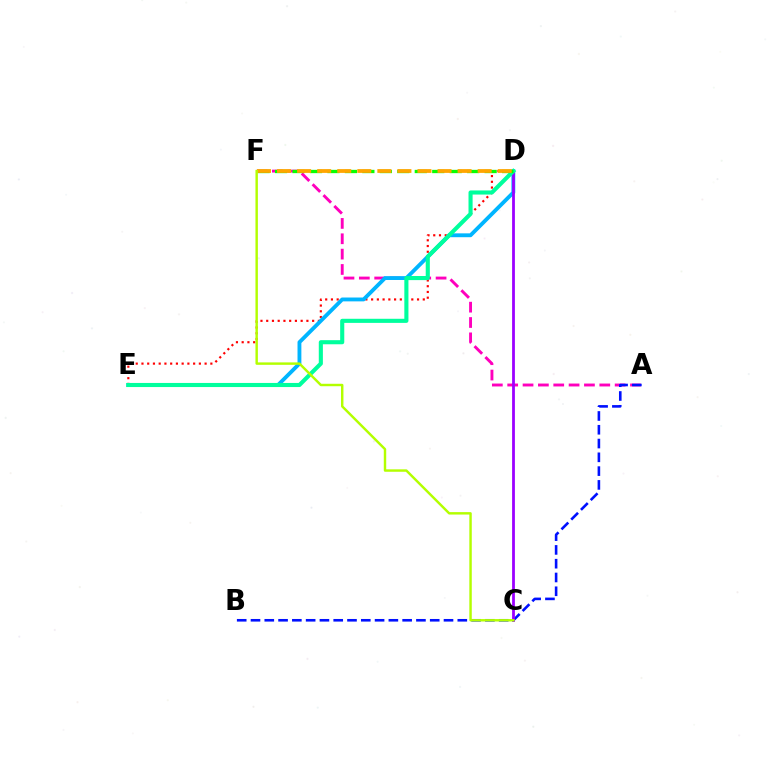{('D', 'E'): [{'color': '#ff0000', 'line_style': 'dotted', 'thickness': 1.56}, {'color': '#00b5ff', 'line_style': 'solid', 'thickness': 2.78}, {'color': '#00ff9d', 'line_style': 'solid', 'thickness': 2.95}], ('A', 'F'): [{'color': '#ff00bd', 'line_style': 'dashed', 'thickness': 2.09}], ('A', 'B'): [{'color': '#0010ff', 'line_style': 'dashed', 'thickness': 1.87}], ('C', 'D'): [{'color': '#9b00ff', 'line_style': 'solid', 'thickness': 2.01}], ('D', 'F'): [{'color': '#08ff00', 'line_style': 'dashed', 'thickness': 2.37}, {'color': '#ffa500', 'line_style': 'dashed', 'thickness': 2.72}], ('C', 'F'): [{'color': '#b3ff00', 'line_style': 'solid', 'thickness': 1.75}]}